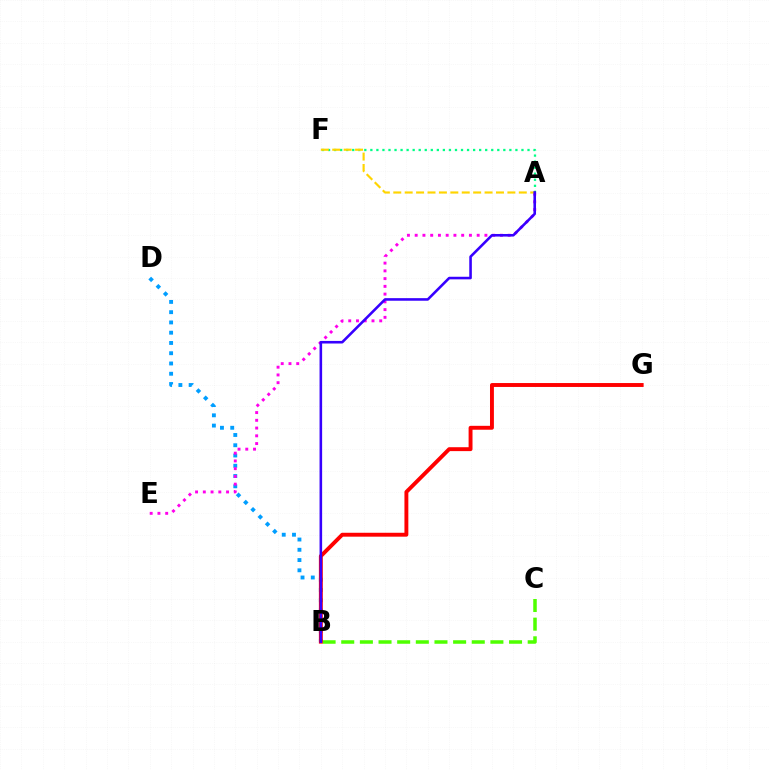{('B', 'D'): [{'color': '#009eff', 'line_style': 'dotted', 'thickness': 2.79}], ('B', 'C'): [{'color': '#4fff00', 'line_style': 'dashed', 'thickness': 2.53}], ('B', 'G'): [{'color': '#ff0000', 'line_style': 'solid', 'thickness': 2.81}], ('A', 'E'): [{'color': '#ff00ed', 'line_style': 'dotted', 'thickness': 2.11}], ('A', 'F'): [{'color': '#00ff86', 'line_style': 'dotted', 'thickness': 1.64}, {'color': '#ffd500', 'line_style': 'dashed', 'thickness': 1.55}], ('A', 'B'): [{'color': '#3700ff', 'line_style': 'solid', 'thickness': 1.86}]}